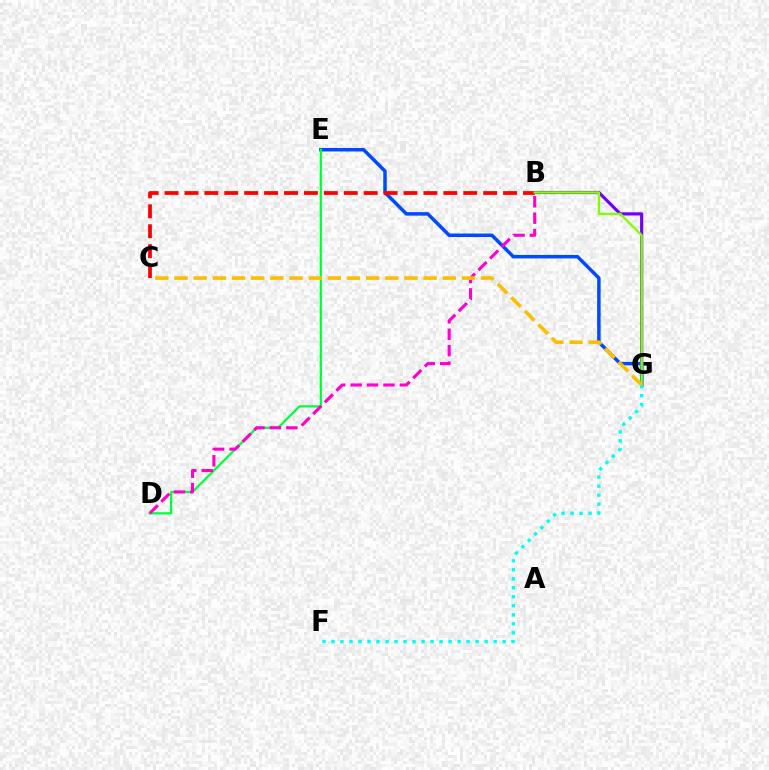{('B', 'G'): [{'color': '#7200ff', 'line_style': 'solid', 'thickness': 2.28}, {'color': '#84ff00', 'line_style': 'solid', 'thickness': 1.71}], ('E', 'G'): [{'color': '#004bff', 'line_style': 'solid', 'thickness': 2.52}], ('B', 'C'): [{'color': '#ff0000', 'line_style': 'dashed', 'thickness': 2.71}], ('D', 'E'): [{'color': '#00ff39', 'line_style': 'solid', 'thickness': 1.61}], ('B', 'D'): [{'color': '#ff00cf', 'line_style': 'dashed', 'thickness': 2.23}], ('F', 'G'): [{'color': '#00fff6', 'line_style': 'dotted', 'thickness': 2.45}], ('C', 'G'): [{'color': '#ffbd00', 'line_style': 'dashed', 'thickness': 2.6}]}